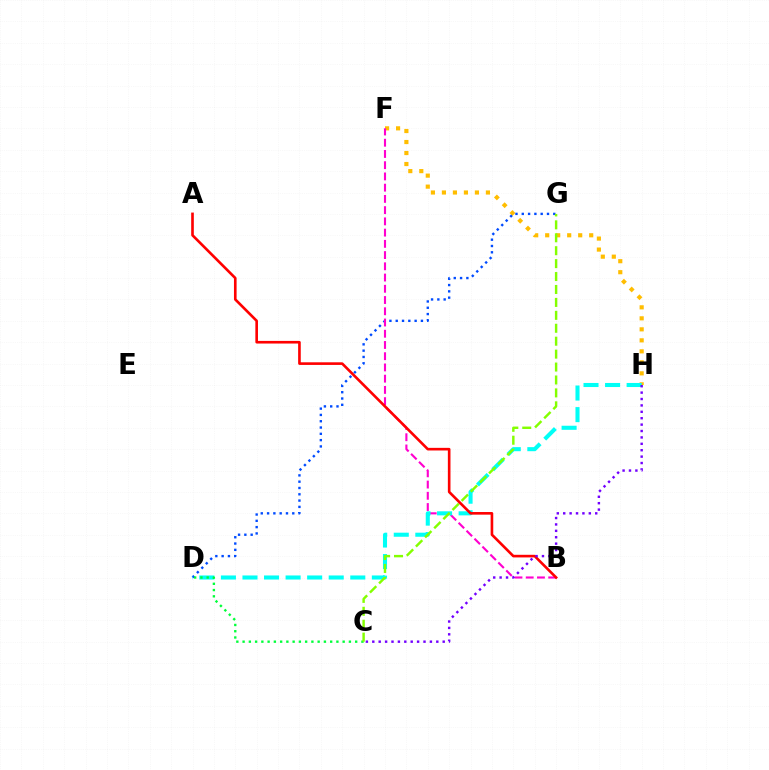{('F', 'H'): [{'color': '#ffbd00', 'line_style': 'dotted', 'thickness': 2.99}], ('D', 'G'): [{'color': '#004bff', 'line_style': 'dotted', 'thickness': 1.71}], ('B', 'F'): [{'color': '#ff00cf', 'line_style': 'dashed', 'thickness': 1.53}], ('D', 'H'): [{'color': '#00fff6', 'line_style': 'dashed', 'thickness': 2.93}], ('C', 'D'): [{'color': '#00ff39', 'line_style': 'dotted', 'thickness': 1.7}], ('C', 'G'): [{'color': '#84ff00', 'line_style': 'dashed', 'thickness': 1.76}], ('A', 'B'): [{'color': '#ff0000', 'line_style': 'solid', 'thickness': 1.89}], ('C', 'H'): [{'color': '#7200ff', 'line_style': 'dotted', 'thickness': 1.74}]}